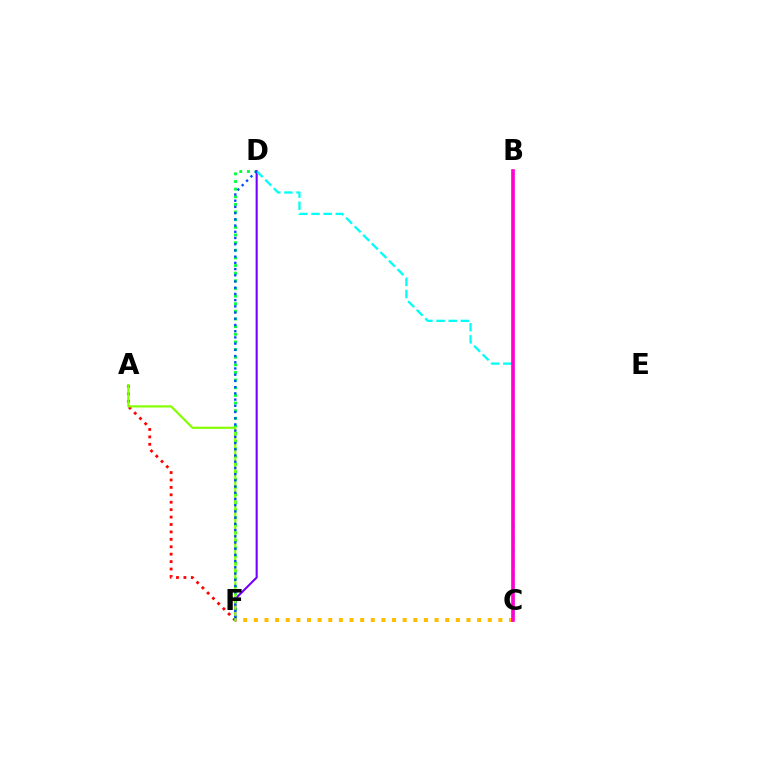{('D', 'F'): [{'color': '#00ff39', 'line_style': 'dotted', 'thickness': 2.08}, {'color': '#7200ff', 'line_style': 'solid', 'thickness': 1.51}, {'color': '#004bff', 'line_style': 'dotted', 'thickness': 1.69}], ('A', 'F'): [{'color': '#ff0000', 'line_style': 'dotted', 'thickness': 2.02}, {'color': '#84ff00', 'line_style': 'solid', 'thickness': 1.57}], ('C', 'F'): [{'color': '#ffbd00', 'line_style': 'dotted', 'thickness': 2.89}], ('C', 'D'): [{'color': '#00fff6', 'line_style': 'dashed', 'thickness': 1.65}], ('B', 'C'): [{'color': '#ff00cf', 'line_style': 'solid', 'thickness': 2.64}]}